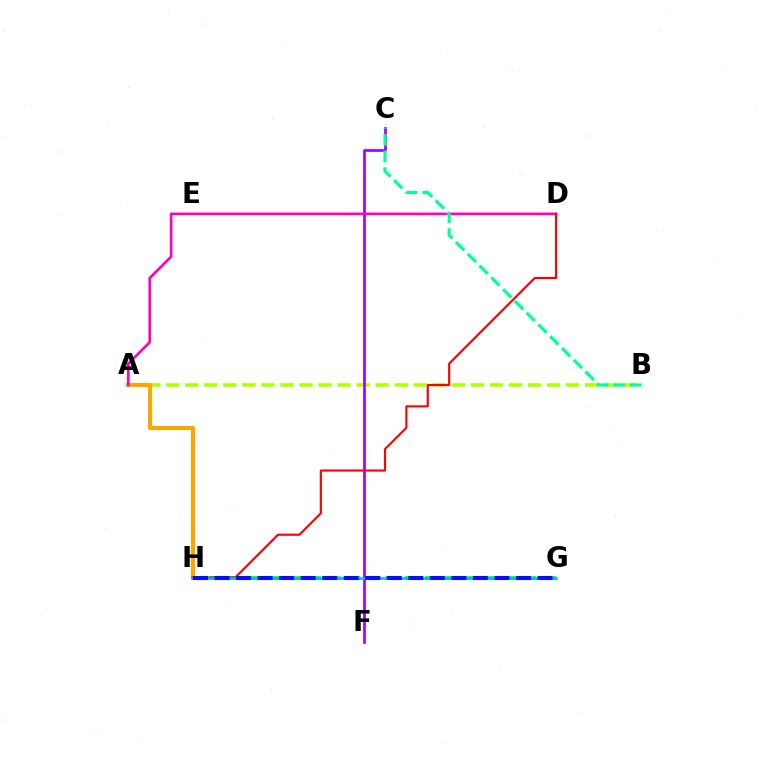{('A', 'B'): [{'color': '#b3ff00', 'line_style': 'dashed', 'thickness': 2.59}], ('G', 'H'): [{'color': '#08ff00', 'line_style': 'dashed', 'thickness': 2.66}, {'color': '#00b5ff', 'line_style': 'solid', 'thickness': 1.8}, {'color': '#0010ff', 'line_style': 'dashed', 'thickness': 2.93}], ('C', 'F'): [{'color': '#9b00ff', 'line_style': 'solid', 'thickness': 1.92}], ('A', 'H'): [{'color': '#ffa500', 'line_style': 'solid', 'thickness': 2.96}], ('A', 'D'): [{'color': '#ff00bd', 'line_style': 'solid', 'thickness': 1.9}], ('B', 'C'): [{'color': '#00ff9d', 'line_style': 'dashed', 'thickness': 2.26}], ('D', 'H'): [{'color': '#ff0000', 'line_style': 'solid', 'thickness': 1.54}]}